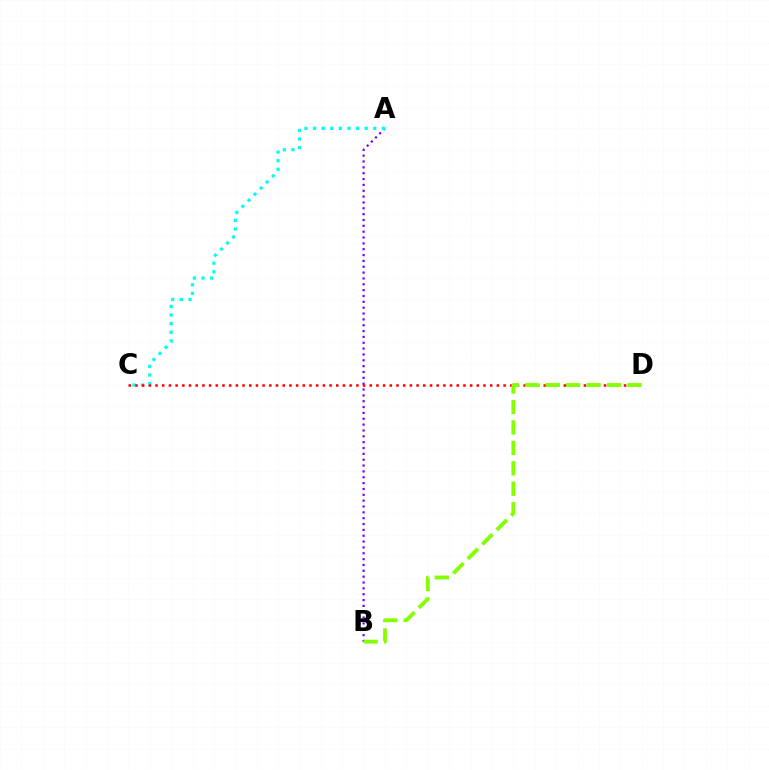{('A', 'B'): [{'color': '#7200ff', 'line_style': 'dotted', 'thickness': 1.59}], ('A', 'C'): [{'color': '#00fff6', 'line_style': 'dotted', 'thickness': 2.34}], ('C', 'D'): [{'color': '#ff0000', 'line_style': 'dotted', 'thickness': 1.82}], ('B', 'D'): [{'color': '#84ff00', 'line_style': 'dashed', 'thickness': 2.78}]}